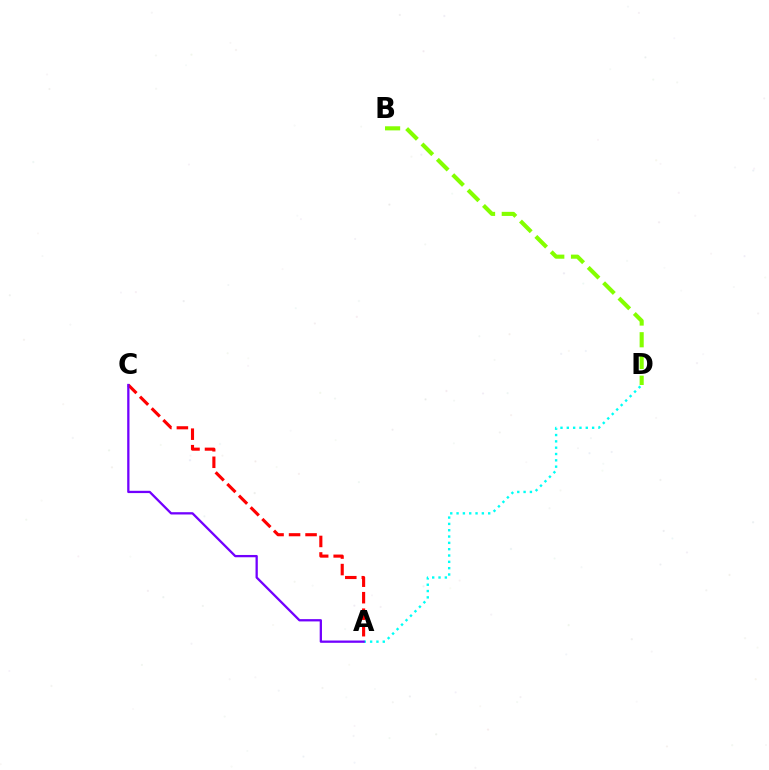{('B', 'D'): [{'color': '#84ff00', 'line_style': 'dashed', 'thickness': 2.95}], ('A', 'D'): [{'color': '#00fff6', 'line_style': 'dotted', 'thickness': 1.72}], ('A', 'C'): [{'color': '#ff0000', 'line_style': 'dashed', 'thickness': 2.24}, {'color': '#7200ff', 'line_style': 'solid', 'thickness': 1.65}]}